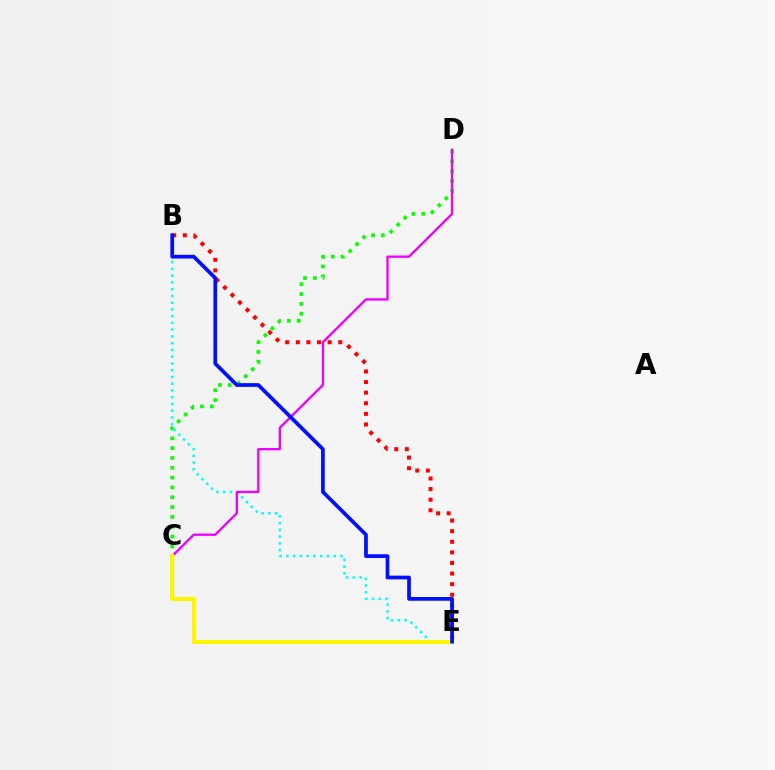{('C', 'D'): [{'color': '#08ff00', 'line_style': 'dotted', 'thickness': 2.67}, {'color': '#ee00ff', 'line_style': 'solid', 'thickness': 1.68}], ('B', 'E'): [{'color': '#00fff6', 'line_style': 'dotted', 'thickness': 1.84}, {'color': '#ff0000', 'line_style': 'dotted', 'thickness': 2.88}, {'color': '#0010ff', 'line_style': 'solid', 'thickness': 2.68}], ('C', 'E'): [{'color': '#fcf500', 'line_style': 'solid', 'thickness': 2.93}]}